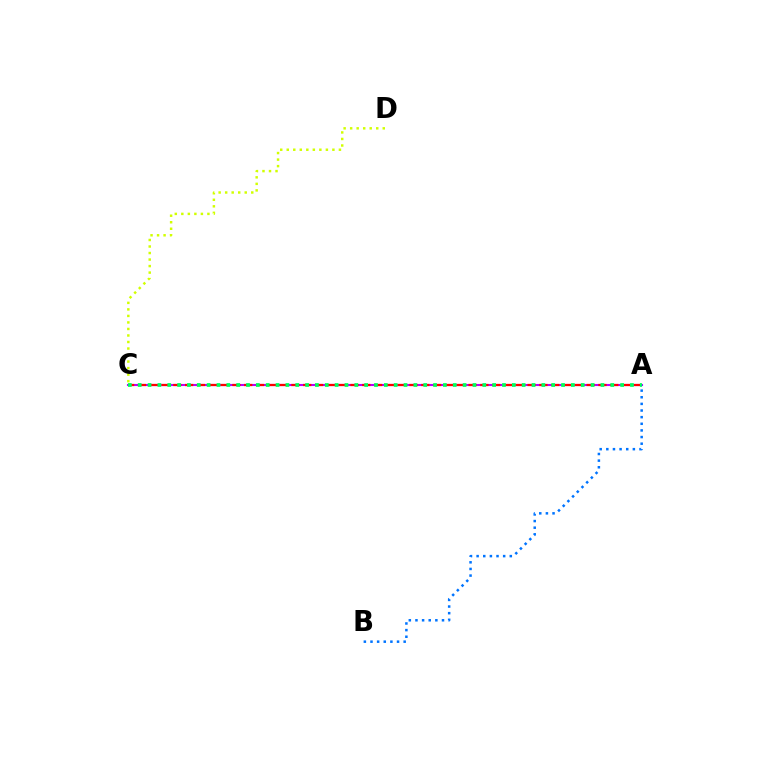{('A', 'C'): [{'color': '#b900ff', 'line_style': 'solid', 'thickness': 1.51}, {'color': '#ff0000', 'line_style': 'dashed', 'thickness': 1.6}, {'color': '#00ff5c', 'line_style': 'dotted', 'thickness': 2.67}], ('C', 'D'): [{'color': '#d1ff00', 'line_style': 'dotted', 'thickness': 1.77}], ('A', 'B'): [{'color': '#0074ff', 'line_style': 'dotted', 'thickness': 1.8}]}